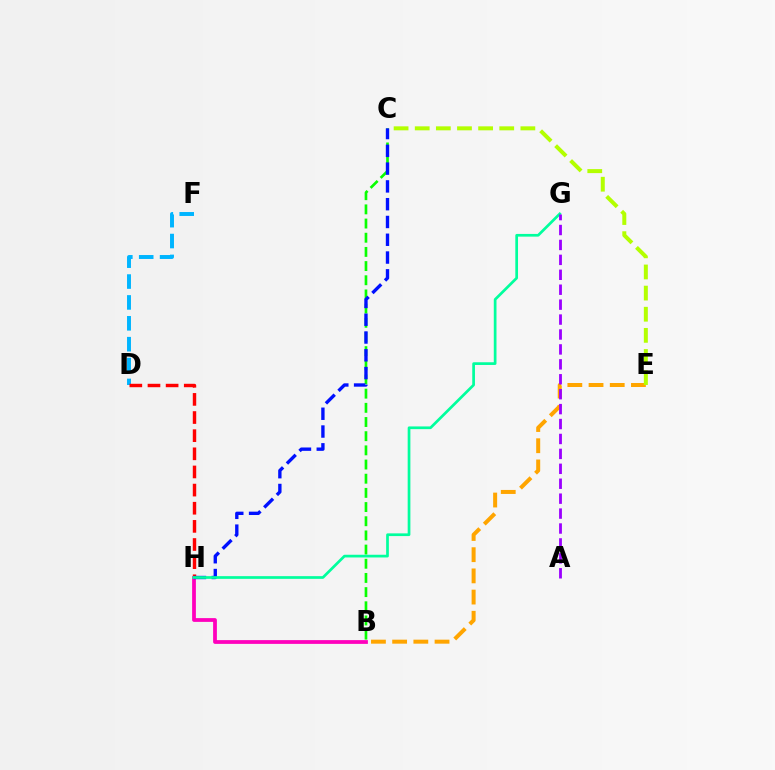{('B', 'E'): [{'color': '#ffa500', 'line_style': 'dashed', 'thickness': 2.88}], ('D', 'F'): [{'color': '#00b5ff', 'line_style': 'dashed', 'thickness': 2.84}], ('C', 'E'): [{'color': '#b3ff00', 'line_style': 'dashed', 'thickness': 2.87}], ('D', 'H'): [{'color': '#ff0000', 'line_style': 'dashed', 'thickness': 2.46}], ('B', 'C'): [{'color': '#08ff00', 'line_style': 'dashed', 'thickness': 1.93}], ('B', 'H'): [{'color': '#ff00bd', 'line_style': 'solid', 'thickness': 2.71}], ('C', 'H'): [{'color': '#0010ff', 'line_style': 'dashed', 'thickness': 2.42}], ('G', 'H'): [{'color': '#00ff9d', 'line_style': 'solid', 'thickness': 1.95}], ('A', 'G'): [{'color': '#9b00ff', 'line_style': 'dashed', 'thickness': 2.03}]}